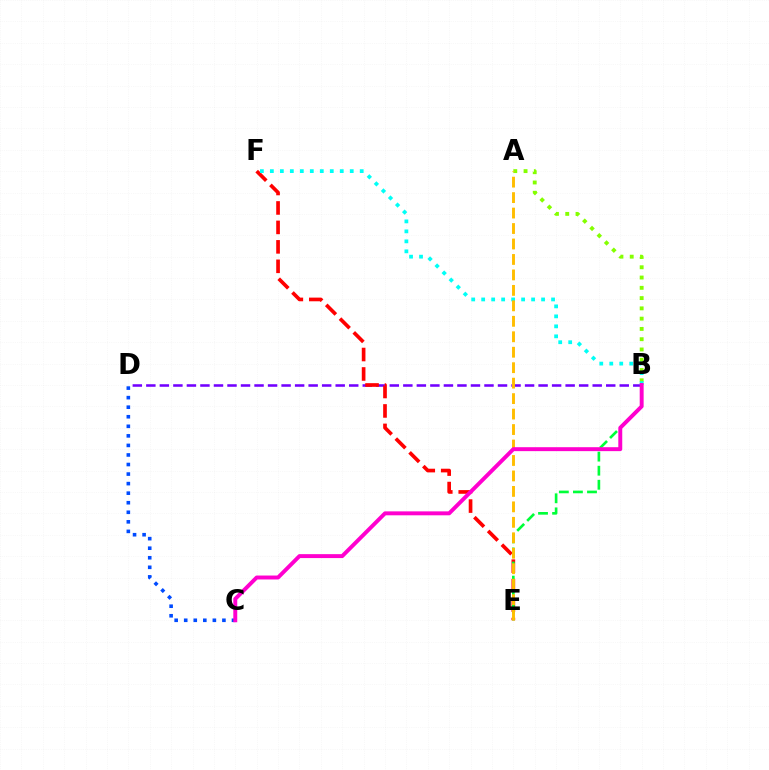{('C', 'D'): [{'color': '#004bff', 'line_style': 'dotted', 'thickness': 2.6}], ('A', 'B'): [{'color': '#84ff00', 'line_style': 'dotted', 'thickness': 2.79}], ('B', 'D'): [{'color': '#7200ff', 'line_style': 'dashed', 'thickness': 1.84}], ('E', 'F'): [{'color': '#ff0000', 'line_style': 'dashed', 'thickness': 2.64}], ('B', 'E'): [{'color': '#00ff39', 'line_style': 'dashed', 'thickness': 1.91}], ('B', 'F'): [{'color': '#00fff6', 'line_style': 'dotted', 'thickness': 2.71}], ('A', 'E'): [{'color': '#ffbd00', 'line_style': 'dashed', 'thickness': 2.1}], ('B', 'C'): [{'color': '#ff00cf', 'line_style': 'solid', 'thickness': 2.83}]}